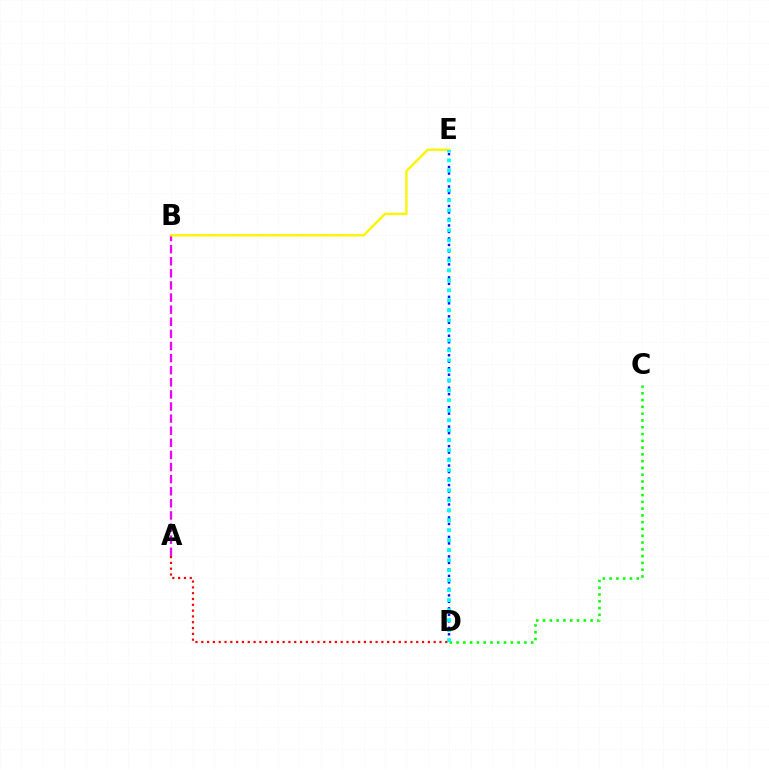{('C', 'D'): [{'color': '#08ff00', 'line_style': 'dotted', 'thickness': 1.84}], ('A', 'B'): [{'color': '#ee00ff', 'line_style': 'dashed', 'thickness': 1.64}], ('A', 'D'): [{'color': '#ff0000', 'line_style': 'dotted', 'thickness': 1.58}], ('B', 'E'): [{'color': '#fcf500', 'line_style': 'solid', 'thickness': 1.71}], ('D', 'E'): [{'color': '#0010ff', 'line_style': 'dotted', 'thickness': 1.76}, {'color': '#00fff6', 'line_style': 'dotted', 'thickness': 2.72}]}